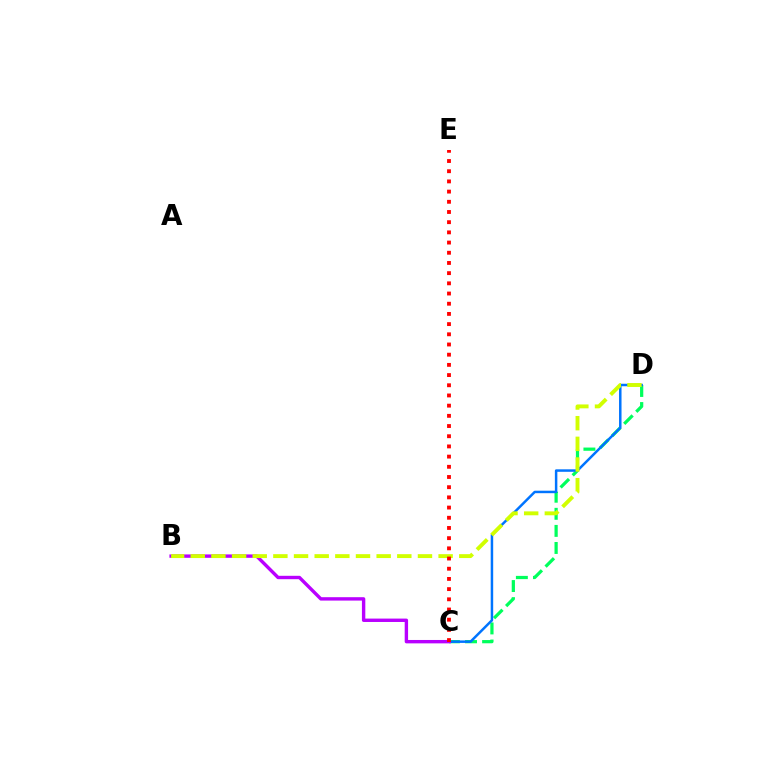{('C', 'D'): [{'color': '#00ff5c', 'line_style': 'dashed', 'thickness': 2.32}, {'color': '#0074ff', 'line_style': 'solid', 'thickness': 1.79}], ('B', 'C'): [{'color': '#b900ff', 'line_style': 'solid', 'thickness': 2.44}], ('B', 'D'): [{'color': '#d1ff00', 'line_style': 'dashed', 'thickness': 2.81}], ('C', 'E'): [{'color': '#ff0000', 'line_style': 'dotted', 'thickness': 2.77}]}